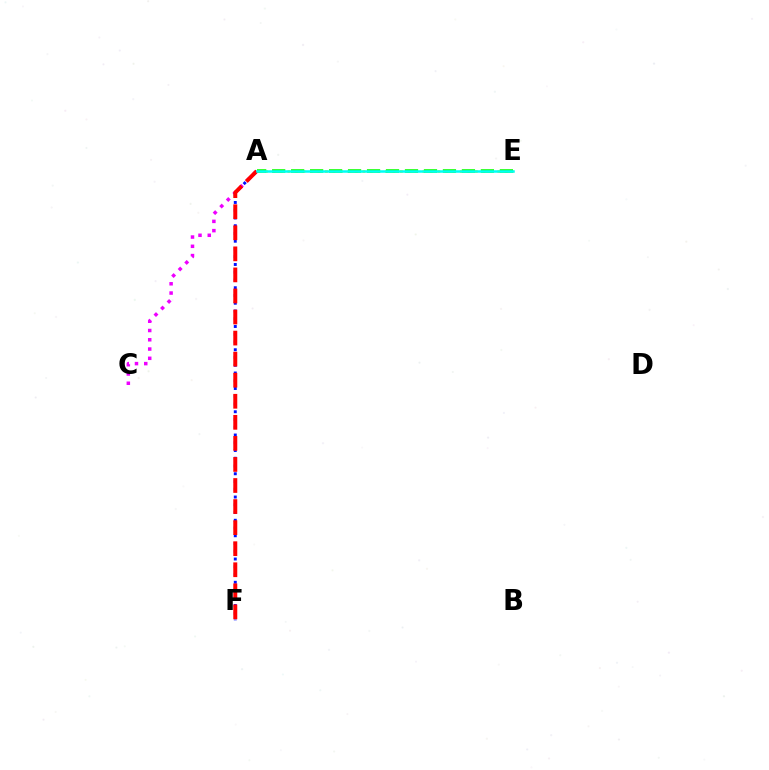{('A', 'E'): [{'color': '#fcf500', 'line_style': 'dotted', 'thickness': 2.04}, {'color': '#08ff00', 'line_style': 'dashed', 'thickness': 2.58}, {'color': '#00fff6', 'line_style': 'solid', 'thickness': 1.82}], ('A', 'C'): [{'color': '#ee00ff', 'line_style': 'dotted', 'thickness': 2.52}], ('A', 'F'): [{'color': '#0010ff', 'line_style': 'dotted', 'thickness': 2.11}, {'color': '#ff0000', 'line_style': 'dashed', 'thickness': 2.86}]}